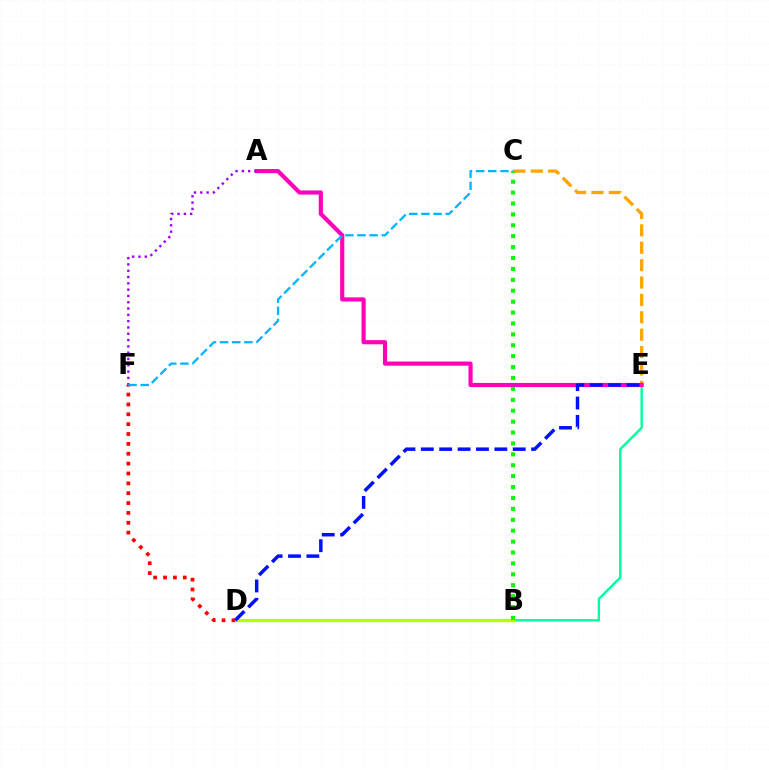{('B', 'E'): [{'color': '#00ff9d', 'line_style': 'solid', 'thickness': 1.71}], ('C', 'E'): [{'color': '#ffa500', 'line_style': 'dashed', 'thickness': 2.36}], ('B', 'D'): [{'color': '#b3ff00', 'line_style': 'solid', 'thickness': 2.37}], ('A', 'E'): [{'color': '#ff00bd', 'line_style': 'solid', 'thickness': 2.99}], ('D', 'F'): [{'color': '#ff0000', 'line_style': 'dotted', 'thickness': 2.68}], ('A', 'F'): [{'color': '#9b00ff', 'line_style': 'dotted', 'thickness': 1.71}], ('B', 'C'): [{'color': '#08ff00', 'line_style': 'dotted', 'thickness': 2.96}], ('C', 'F'): [{'color': '#00b5ff', 'line_style': 'dashed', 'thickness': 1.65}], ('D', 'E'): [{'color': '#0010ff', 'line_style': 'dashed', 'thickness': 2.5}]}